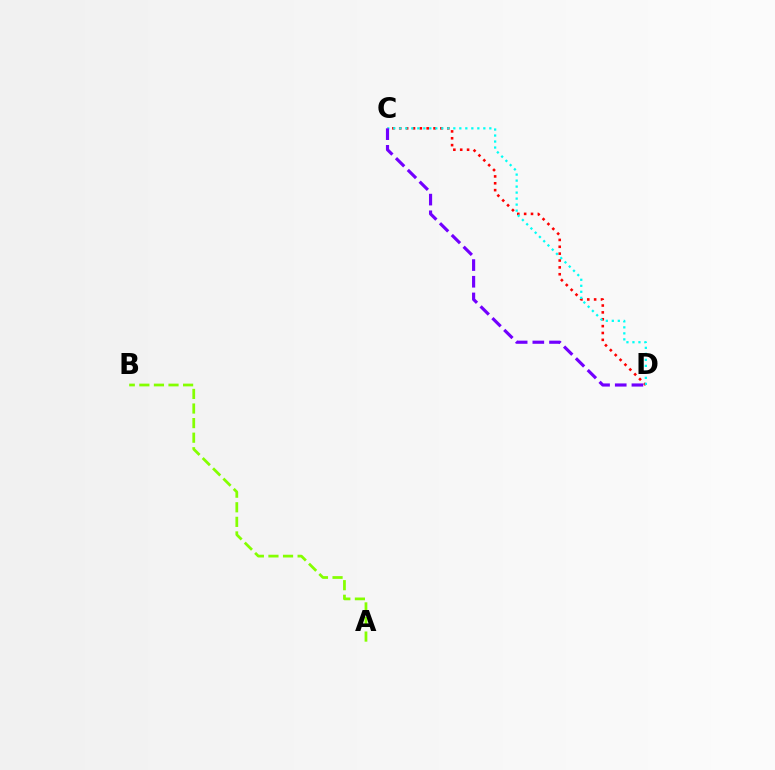{('C', 'D'): [{'color': '#ff0000', 'line_style': 'dotted', 'thickness': 1.86}, {'color': '#00fff6', 'line_style': 'dotted', 'thickness': 1.63}, {'color': '#7200ff', 'line_style': 'dashed', 'thickness': 2.27}], ('A', 'B'): [{'color': '#84ff00', 'line_style': 'dashed', 'thickness': 1.98}]}